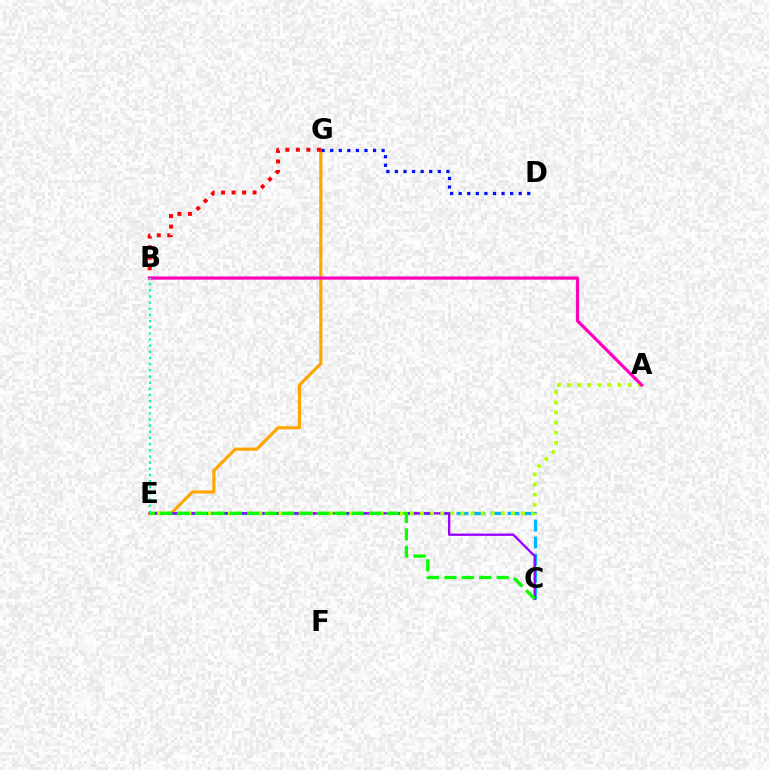{('C', 'E'): [{'color': '#00b5ff', 'line_style': 'dashed', 'thickness': 2.31}, {'color': '#9b00ff', 'line_style': 'solid', 'thickness': 1.68}, {'color': '#08ff00', 'line_style': 'dashed', 'thickness': 2.37}], ('E', 'G'): [{'color': '#ffa500', 'line_style': 'solid', 'thickness': 2.26}], ('A', 'E'): [{'color': '#b3ff00', 'line_style': 'dotted', 'thickness': 2.75}], ('B', 'G'): [{'color': '#ff0000', 'line_style': 'dotted', 'thickness': 2.85}], ('A', 'B'): [{'color': '#ff00bd', 'line_style': 'solid', 'thickness': 2.32}], ('B', 'E'): [{'color': '#00ff9d', 'line_style': 'dotted', 'thickness': 1.67}], ('D', 'G'): [{'color': '#0010ff', 'line_style': 'dotted', 'thickness': 2.33}]}